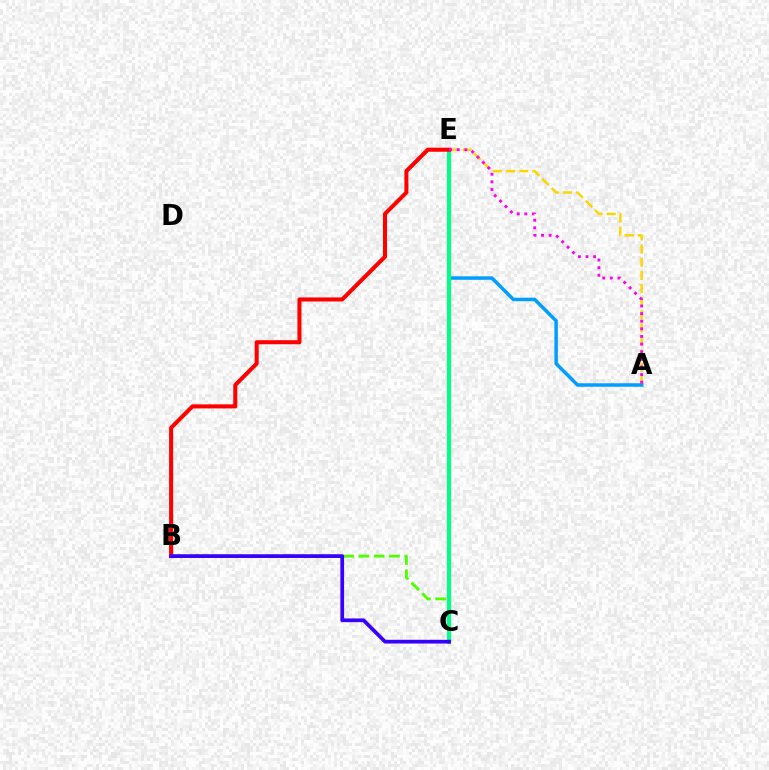{('A', 'E'): [{'color': '#ffd500', 'line_style': 'dashed', 'thickness': 1.79}, {'color': '#009eff', 'line_style': 'solid', 'thickness': 2.51}, {'color': '#ff00ed', 'line_style': 'dotted', 'thickness': 2.07}], ('B', 'C'): [{'color': '#4fff00', 'line_style': 'dashed', 'thickness': 2.08}, {'color': '#3700ff', 'line_style': 'solid', 'thickness': 2.69}], ('C', 'E'): [{'color': '#00ff86', 'line_style': 'solid', 'thickness': 2.96}], ('B', 'E'): [{'color': '#ff0000', 'line_style': 'solid', 'thickness': 2.91}]}